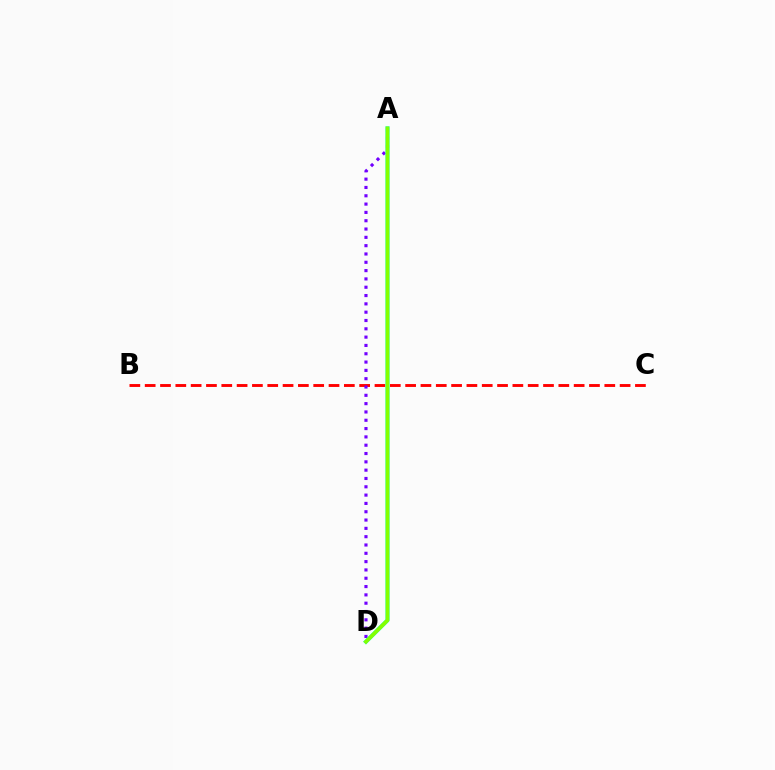{('B', 'C'): [{'color': '#ff0000', 'line_style': 'dashed', 'thickness': 2.08}], ('A', 'D'): [{'color': '#7200ff', 'line_style': 'dotted', 'thickness': 2.26}, {'color': '#00fff6', 'line_style': 'solid', 'thickness': 2.89}, {'color': '#84ff00', 'line_style': 'solid', 'thickness': 2.74}]}